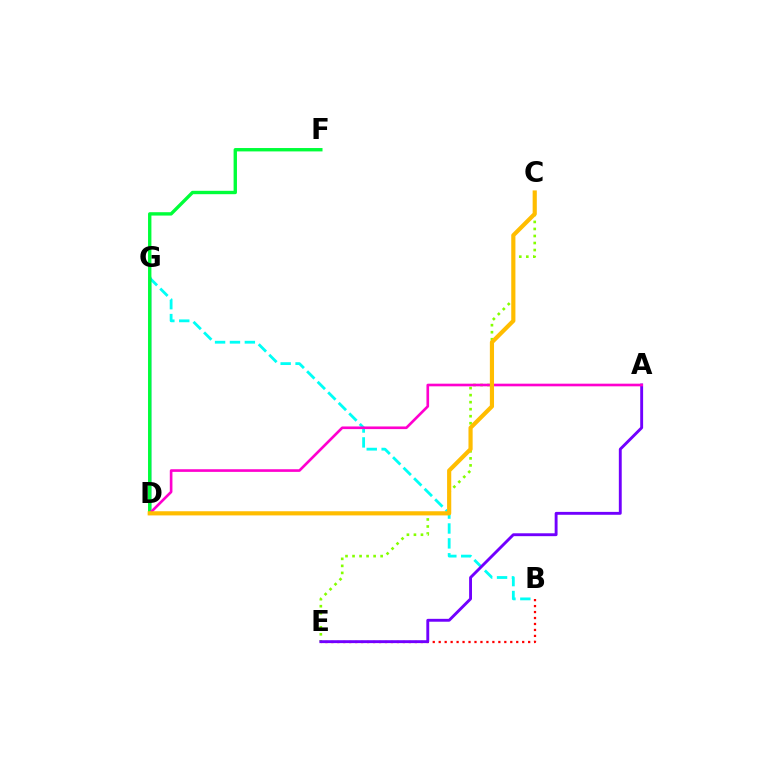{('B', 'G'): [{'color': '#00fff6', 'line_style': 'dashed', 'thickness': 2.02}], ('B', 'E'): [{'color': '#ff0000', 'line_style': 'dotted', 'thickness': 1.62}], ('D', 'G'): [{'color': '#004bff', 'line_style': 'solid', 'thickness': 1.79}], ('D', 'F'): [{'color': '#00ff39', 'line_style': 'solid', 'thickness': 2.43}], ('C', 'E'): [{'color': '#84ff00', 'line_style': 'dotted', 'thickness': 1.91}], ('A', 'E'): [{'color': '#7200ff', 'line_style': 'solid', 'thickness': 2.08}], ('A', 'D'): [{'color': '#ff00cf', 'line_style': 'solid', 'thickness': 1.9}], ('C', 'D'): [{'color': '#ffbd00', 'line_style': 'solid', 'thickness': 3.0}]}